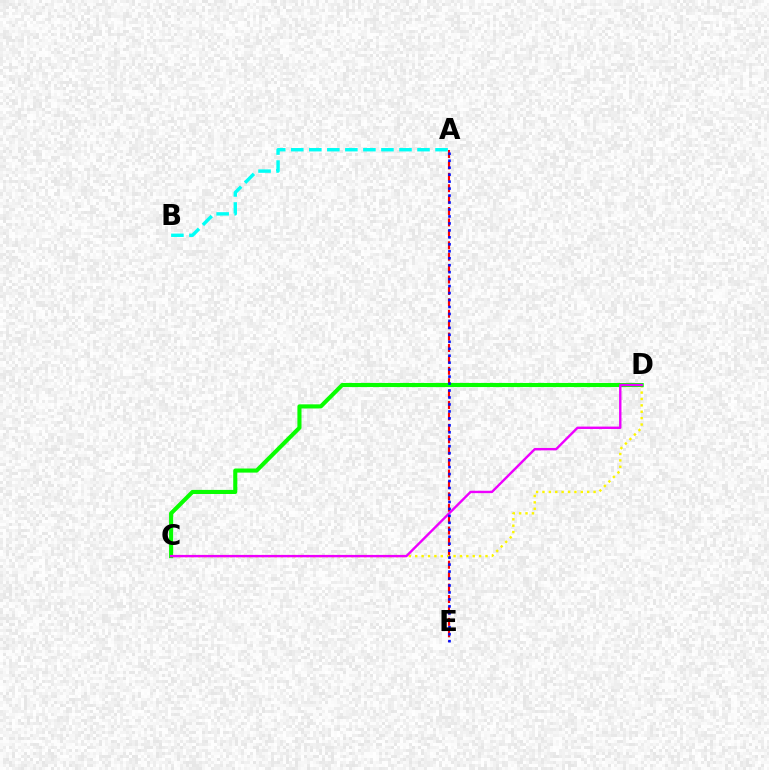{('A', 'E'): [{'color': '#ff0000', 'line_style': 'dashed', 'thickness': 1.55}, {'color': '#0010ff', 'line_style': 'dotted', 'thickness': 1.89}], ('C', 'D'): [{'color': '#fcf500', 'line_style': 'dotted', 'thickness': 1.74}, {'color': '#08ff00', 'line_style': 'solid', 'thickness': 2.95}, {'color': '#ee00ff', 'line_style': 'solid', 'thickness': 1.72}], ('A', 'B'): [{'color': '#00fff6', 'line_style': 'dashed', 'thickness': 2.45}]}